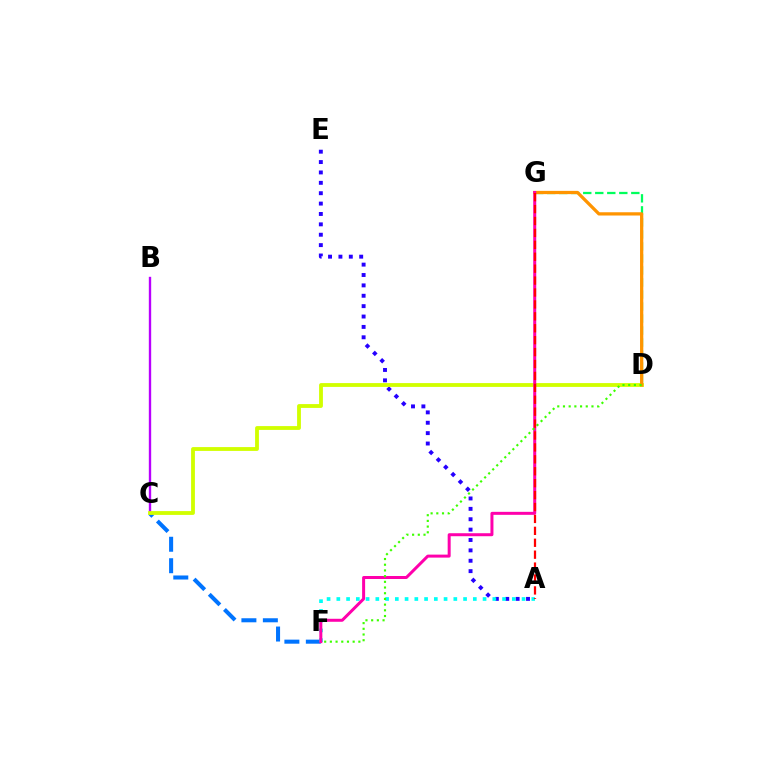{('D', 'G'): [{'color': '#00ff5c', 'line_style': 'dashed', 'thickness': 1.63}, {'color': '#ff9400', 'line_style': 'solid', 'thickness': 2.35}], ('A', 'E'): [{'color': '#2500ff', 'line_style': 'dotted', 'thickness': 2.82}], ('C', 'F'): [{'color': '#0074ff', 'line_style': 'dashed', 'thickness': 2.92}], ('A', 'F'): [{'color': '#00fff6', 'line_style': 'dotted', 'thickness': 2.65}], ('B', 'C'): [{'color': '#b900ff', 'line_style': 'solid', 'thickness': 1.7}], ('C', 'D'): [{'color': '#d1ff00', 'line_style': 'solid', 'thickness': 2.75}], ('F', 'G'): [{'color': '#ff00ac', 'line_style': 'solid', 'thickness': 2.16}], ('D', 'F'): [{'color': '#3dff00', 'line_style': 'dotted', 'thickness': 1.55}], ('A', 'G'): [{'color': '#ff0000', 'line_style': 'dashed', 'thickness': 1.62}]}